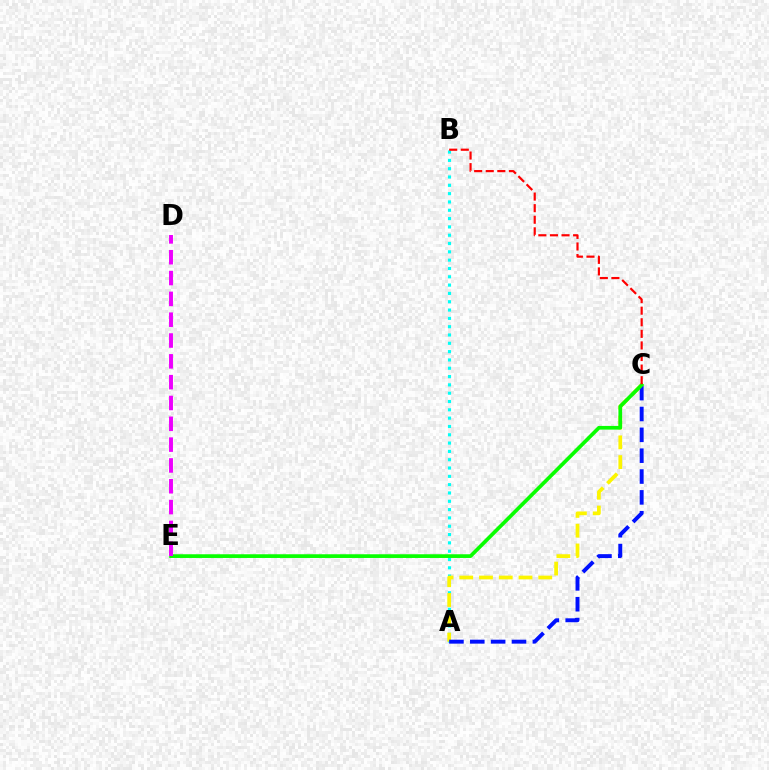{('A', 'B'): [{'color': '#00fff6', 'line_style': 'dotted', 'thickness': 2.26}], ('A', 'C'): [{'color': '#fcf500', 'line_style': 'dashed', 'thickness': 2.69}, {'color': '#0010ff', 'line_style': 'dashed', 'thickness': 2.83}], ('C', 'E'): [{'color': '#08ff00', 'line_style': 'solid', 'thickness': 2.67}], ('B', 'C'): [{'color': '#ff0000', 'line_style': 'dashed', 'thickness': 1.57}], ('D', 'E'): [{'color': '#ee00ff', 'line_style': 'dashed', 'thickness': 2.83}]}